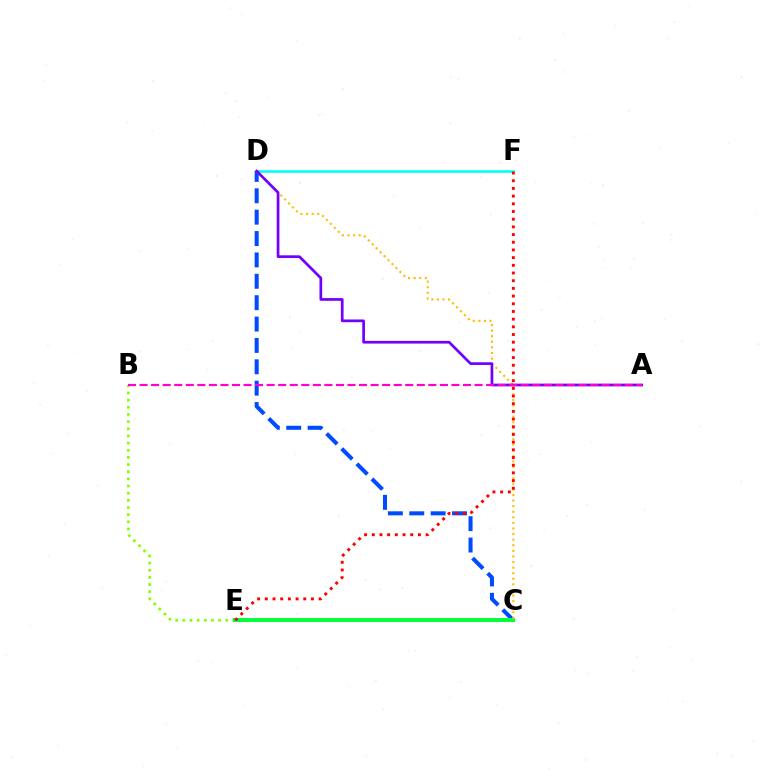{('C', 'D'): [{'color': '#004bff', 'line_style': 'dashed', 'thickness': 2.9}, {'color': '#ffbd00', 'line_style': 'dotted', 'thickness': 1.52}], ('B', 'E'): [{'color': '#84ff00', 'line_style': 'dotted', 'thickness': 1.95}], ('C', 'E'): [{'color': '#00ff39', 'line_style': 'solid', 'thickness': 2.84}], ('D', 'F'): [{'color': '#00fff6', 'line_style': 'solid', 'thickness': 1.86}], ('A', 'D'): [{'color': '#7200ff', 'line_style': 'solid', 'thickness': 1.95}], ('E', 'F'): [{'color': '#ff0000', 'line_style': 'dotted', 'thickness': 2.09}], ('A', 'B'): [{'color': '#ff00cf', 'line_style': 'dashed', 'thickness': 1.57}]}